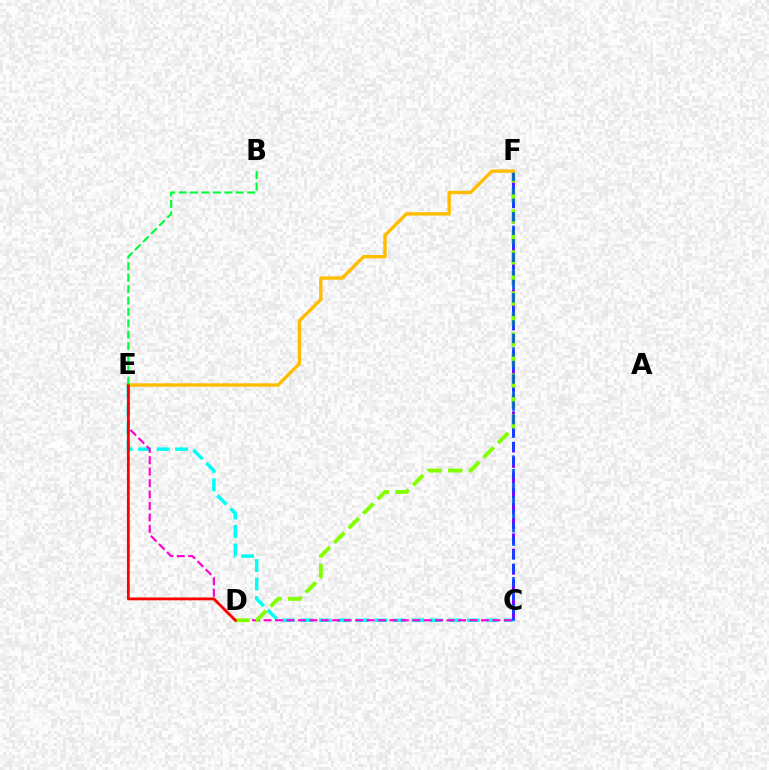{('C', 'E'): [{'color': '#00fff6', 'line_style': 'dashed', 'thickness': 2.51}, {'color': '#ff00cf', 'line_style': 'dashed', 'thickness': 1.55}], ('C', 'F'): [{'color': '#7200ff', 'line_style': 'dashed', 'thickness': 2.07}, {'color': '#004bff', 'line_style': 'dashed', 'thickness': 1.84}], ('D', 'F'): [{'color': '#84ff00', 'line_style': 'dashed', 'thickness': 2.79}], ('E', 'F'): [{'color': '#ffbd00', 'line_style': 'solid', 'thickness': 2.43}], ('D', 'E'): [{'color': '#ff0000', 'line_style': 'solid', 'thickness': 2.02}], ('B', 'E'): [{'color': '#00ff39', 'line_style': 'dashed', 'thickness': 1.55}]}